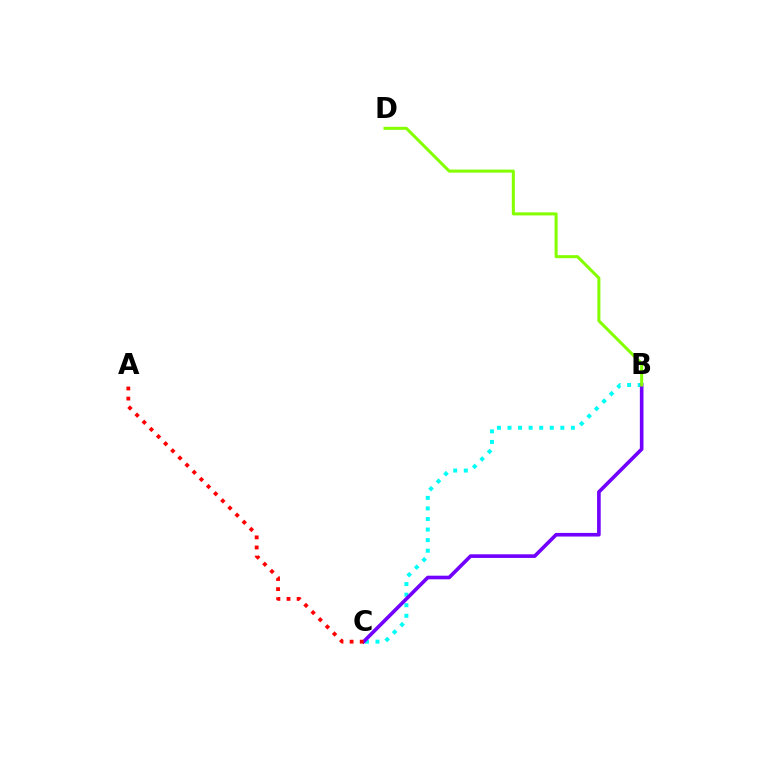{('B', 'C'): [{'color': '#00fff6', 'line_style': 'dotted', 'thickness': 2.87}, {'color': '#7200ff', 'line_style': 'solid', 'thickness': 2.61}], ('A', 'C'): [{'color': '#ff0000', 'line_style': 'dotted', 'thickness': 2.74}], ('B', 'D'): [{'color': '#84ff00', 'line_style': 'solid', 'thickness': 2.18}]}